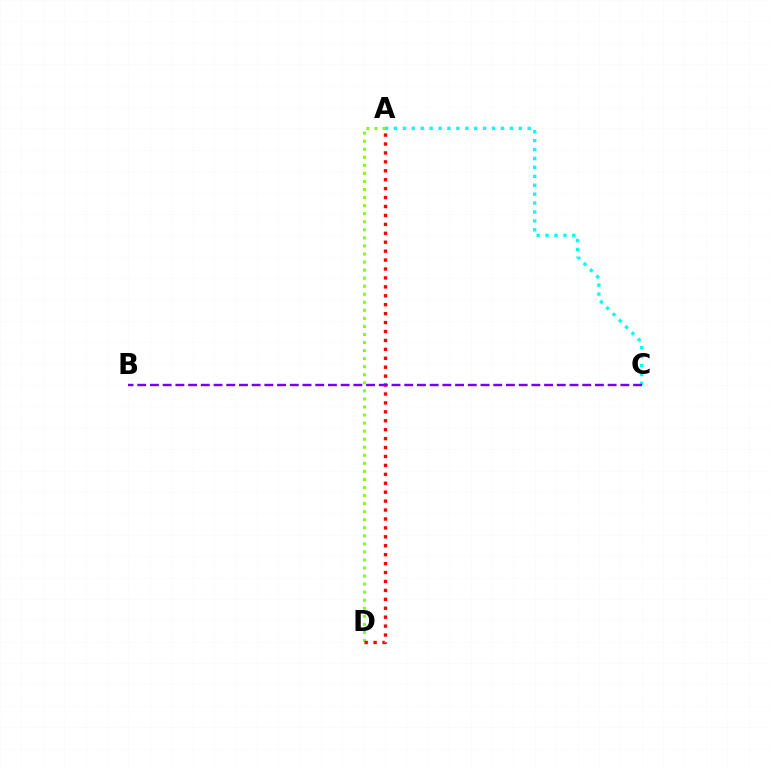{('A', 'D'): [{'color': '#84ff00', 'line_style': 'dotted', 'thickness': 2.19}, {'color': '#ff0000', 'line_style': 'dotted', 'thickness': 2.43}], ('A', 'C'): [{'color': '#00fff6', 'line_style': 'dotted', 'thickness': 2.42}], ('B', 'C'): [{'color': '#7200ff', 'line_style': 'dashed', 'thickness': 1.73}]}